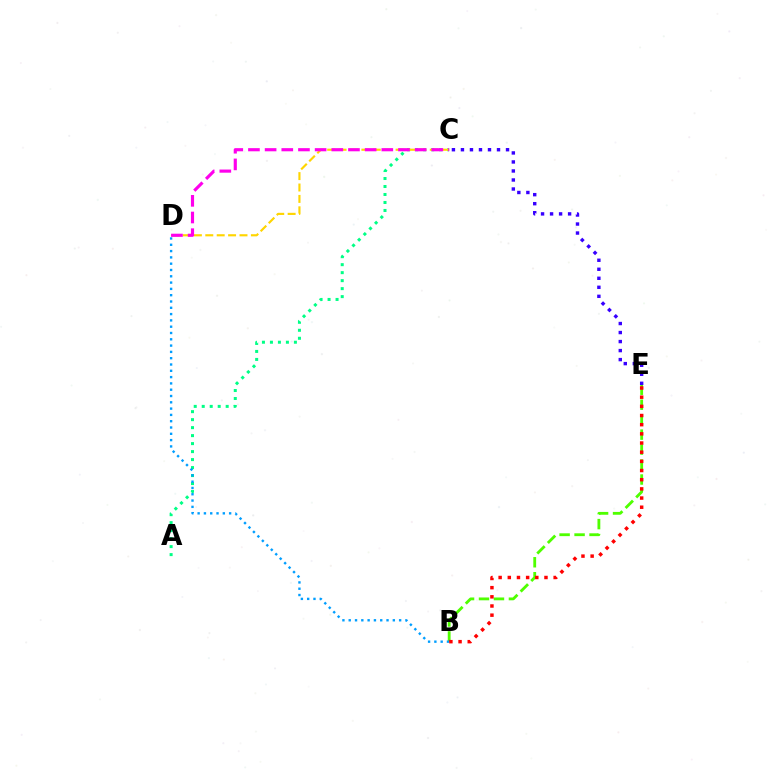{('A', 'C'): [{'color': '#00ff86', 'line_style': 'dotted', 'thickness': 2.17}], ('C', 'E'): [{'color': '#3700ff', 'line_style': 'dotted', 'thickness': 2.45}], ('B', 'E'): [{'color': '#4fff00', 'line_style': 'dashed', 'thickness': 2.03}, {'color': '#ff0000', 'line_style': 'dotted', 'thickness': 2.49}], ('B', 'D'): [{'color': '#009eff', 'line_style': 'dotted', 'thickness': 1.71}], ('C', 'D'): [{'color': '#ffd500', 'line_style': 'dashed', 'thickness': 1.55}, {'color': '#ff00ed', 'line_style': 'dashed', 'thickness': 2.26}]}